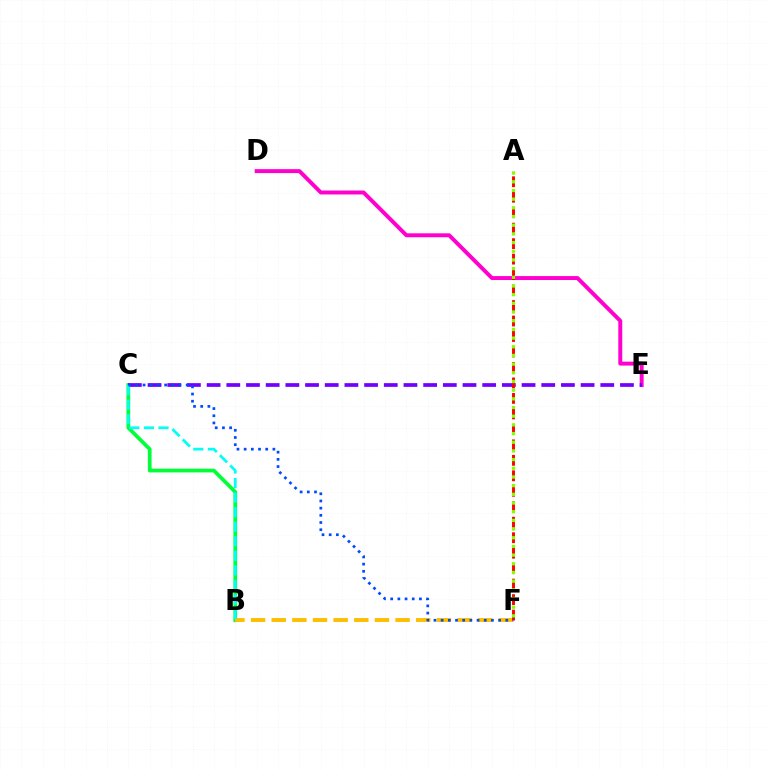{('B', 'C'): [{'color': '#00ff39', 'line_style': 'solid', 'thickness': 2.69}, {'color': '#00fff6', 'line_style': 'dashed', 'thickness': 1.98}], ('D', 'E'): [{'color': '#ff00cf', 'line_style': 'solid', 'thickness': 2.84}], ('C', 'E'): [{'color': '#7200ff', 'line_style': 'dashed', 'thickness': 2.67}], ('B', 'F'): [{'color': '#ffbd00', 'line_style': 'dashed', 'thickness': 2.8}], ('A', 'F'): [{'color': '#ff0000', 'line_style': 'dashed', 'thickness': 2.1}, {'color': '#84ff00', 'line_style': 'dotted', 'thickness': 2.36}], ('C', 'F'): [{'color': '#004bff', 'line_style': 'dotted', 'thickness': 1.95}]}